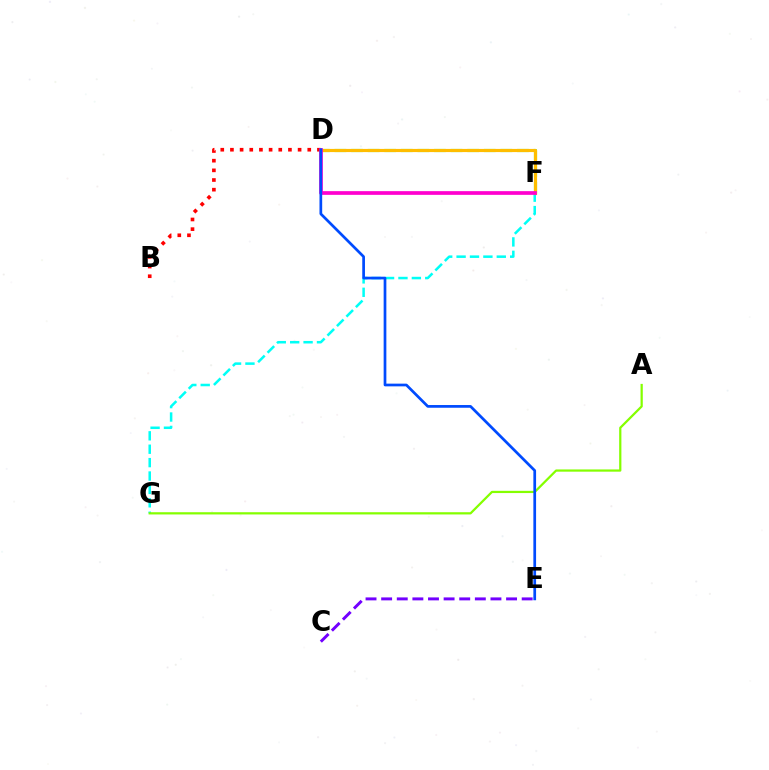{('F', 'G'): [{'color': '#00fff6', 'line_style': 'dashed', 'thickness': 1.82}], ('A', 'G'): [{'color': '#84ff00', 'line_style': 'solid', 'thickness': 1.61}], ('B', 'D'): [{'color': '#ff0000', 'line_style': 'dotted', 'thickness': 2.63}], ('D', 'F'): [{'color': '#00ff39', 'line_style': 'dashed', 'thickness': 2.25}, {'color': '#ffbd00', 'line_style': 'solid', 'thickness': 2.27}, {'color': '#ff00cf', 'line_style': 'solid', 'thickness': 2.66}], ('C', 'E'): [{'color': '#7200ff', 'line_style': 'dashed', 'thickness': 2.12}], ('D', 'E'): [{'color': '#004bff', 'line_style': 'solid', 'thickness': 1.95}]}